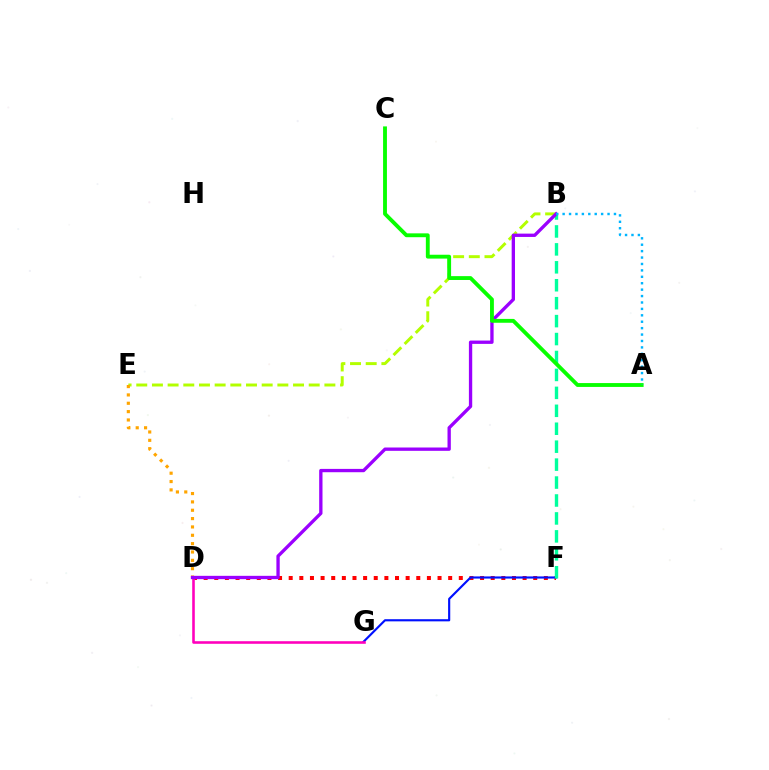{('B', 'E'): [{'color': '#b3ff00', 'line_style': 'dashed', 'thickness': 2.13}], ('D', 'F'): [{'color': '#ff0000', 'line_style': 'dotted', 'thickness': 2.89}], ('F', 'G'): [{'color': '#0010ff', 'line_style': 'solid', 'thickness': 1.55}], ('B', 'F'): [{'color': '#00ff9d', 'line_style': 'dashed', 'thickness': 2.44}], ('D', 'E'): [{'color': '#ffa500', 'line_style': 'dotted', 'thickness': 2.27}], ('D', 'G'): [{'color': '#ff00bd', 'line_style': 'solid', 'thickness': 1.86}], ('B', 'D'): [{'color': '#9b00ff', 'line_style': 'solid', 'thickness': 2.39}], ('A', 'C'): [{'color': '#08ff00', 'line_style': 'solid', 'thickness': 2.77}], ('A', 'B'): [{'color': '#00b5ff', 'line_style': 'dotted', 'thickness': 1.74}]}